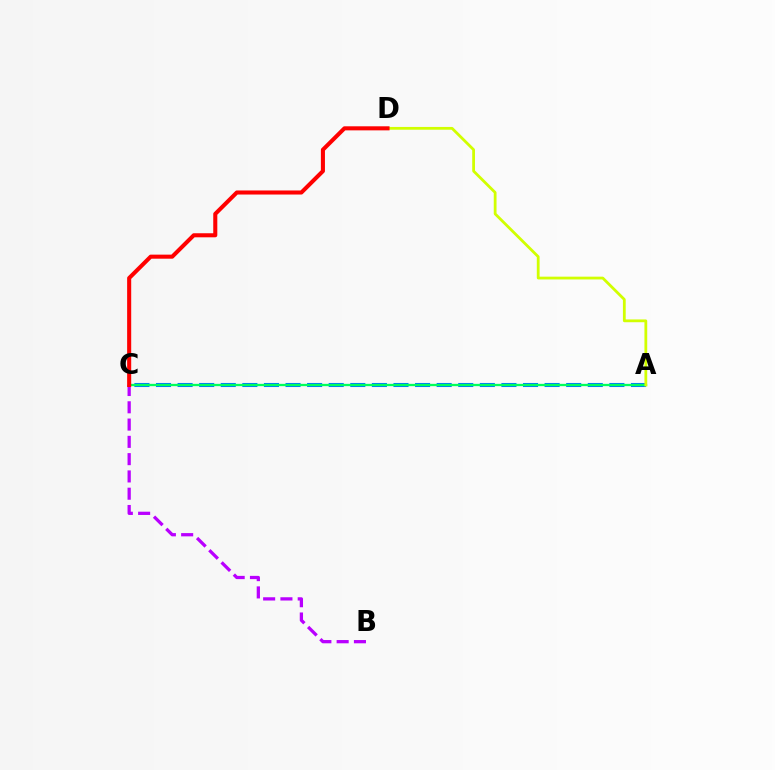{('B', 'C'): [{'color': '#b900ff', 'line_style': 'dashed', 'thickness': 2.35}], ('A', 'C'): [{'color': '#0074ff', 'line_style': 'dashed', 'thickness': 2.93}, {'color': '#00ff5c', 'line_style': 'solid', 'thickness': 1.66}], ('A', 'D'): [{'color': '#d1ff00', 'line_style': 'solid', 'thickness': 2.0}], ('C', 'D'): [{'color': '#ff0000', 'line_style': 'solid', 'thickness': 2.93}]}